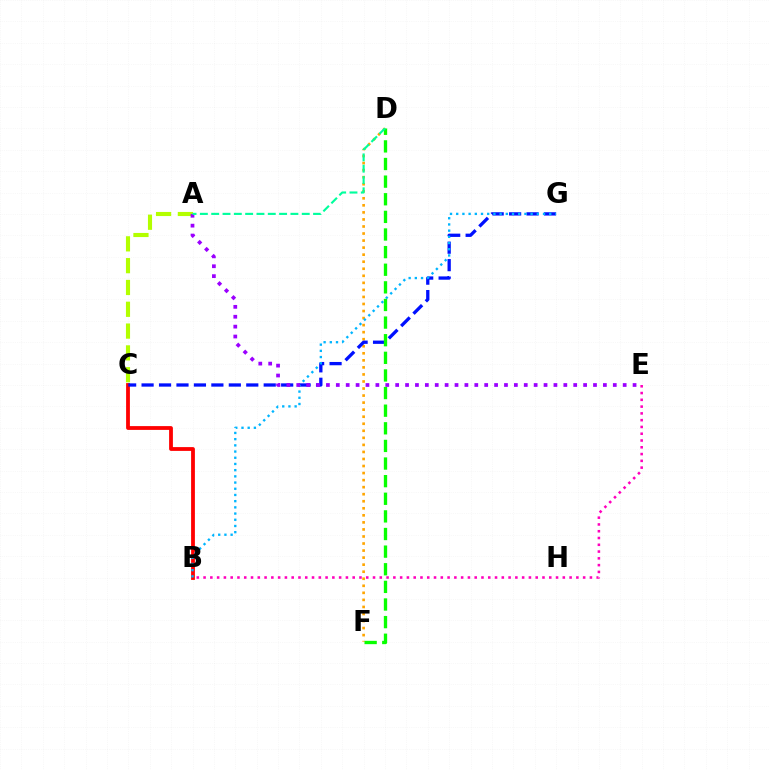{('D', 'F'): [{'color': '#ffa500', 'line_style': 'dotted', 'thickness': 1.91}, {'color': '#08ff00', 'line_style': 'dashed', 'thickness': 2.39}], ('B', 'C'): [{'color': '#ff0000', 'line_style': 'solid', 'thickness': 2.73}], ('C', 'G'): [{'color': '#0010ff', 'line_style': 'dashed', 'thickness': 2.37}], ('A', 'C'): [{'color': '#b3ff00', 'line_style': 'dashed', 'thickness': 2.96}], ('B', 'G'): [{'color': '#00b5ff', 'line_style': 'dotted', 'thickness': 1.68}], ('A', 'E'): [{'color': '#9b00ff', 'line_style': 'dotted', 'thickness': 2.69}], ('B', 'E'): [{'color': '#ff00bd', 'line_style': 'dotted', 'thickness': 1.84}], ('A', 'D'): [{'color': '#00ff9d', 'line_style': 'dashed', 'thickness': 1.54}]}